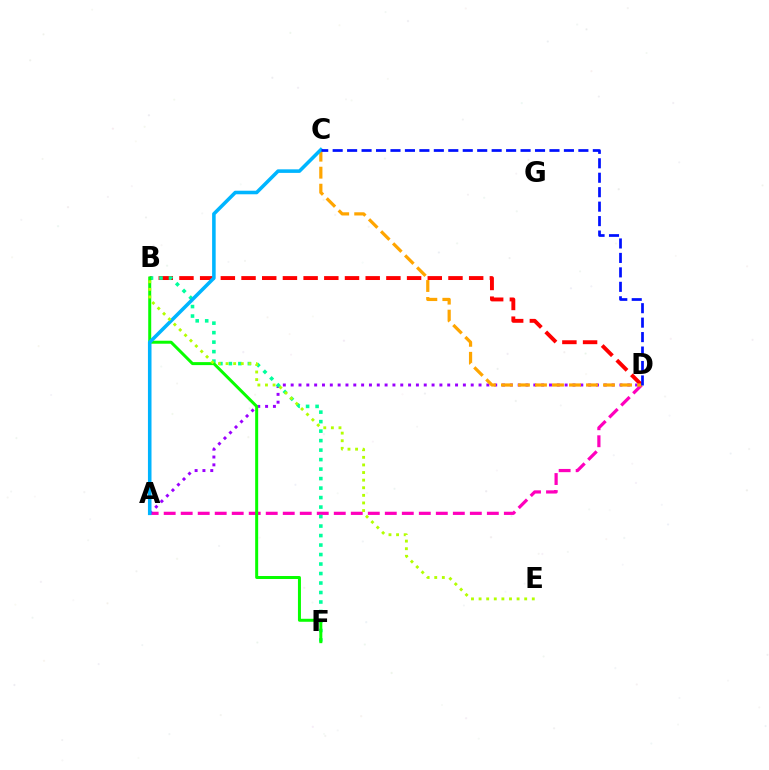{('B', 'D'): [{'color': '#ff0000', 'line_style': 'dashed', 'thickness': 2.81}], ('A', 'D'): [{'color': '#ff00bd', 'line_style': 'dashed', 'thickness': 2.31}, {'color': '#9b00ff', 'line_style': 'dotted', 'thickness': 2.13}], ('B', 'F'): [{'color': '#00ff9d', 'line_style': 'dotted', 'thickness': 2.58}, {'color': '#08ff00', 'line_style': 'solid', 'thickness': 2.15}], ('C', 'D'): [{'color': '#ffa500', 'line_style': 'dashed', 'thickness': 2.31}, {'color': '#0010ff', 'line_style': 'dashed', 'thickness': 1.96}], ('A', 'C'): [{'color': '#00b5ff', 'line_style': 'solid', 'thickness': 2.56}], ('B', 'E'): [{'color': '#b3ff00', 'line_style': 'dotted', 'thickness': 2.07}]}